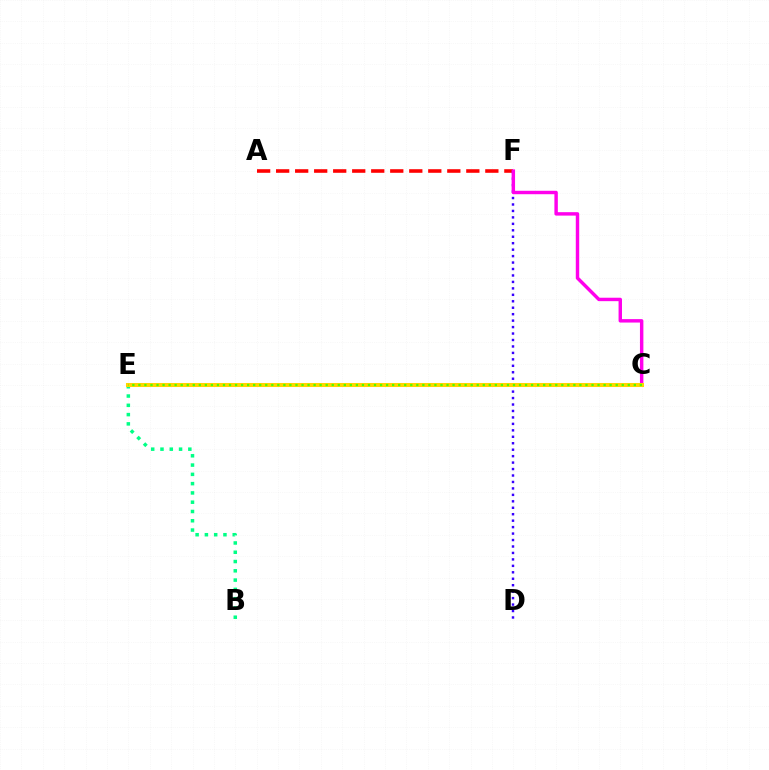{('A', 'F'): [{'color': '#ff0000', 'line_style': 'dashed', 'thickness': 2.58}], ('C', 'E'): [{'color': '#009eff', 'line_style': 'dashed', 'thickness': 1.76}, {'color': '#ffd500', 'line_style': 'solid', 'thickness': 2.91}, {'color': '#4fff00', 'line_style': 'dotted', 'thickness': 1.64}], ('B', 'E'): [{'color': '#00ff86', 'line_style': 'dotted', 'thickness': 2.52}], ('D', 'F'): [{'color': '#3700ff', 'line_style': 'dotted', 'thickness': 1.75}], ('C', 'F'): [{'color': '#ff00ed', 'line_style': 'solid', 'thickness': 2.47}]}